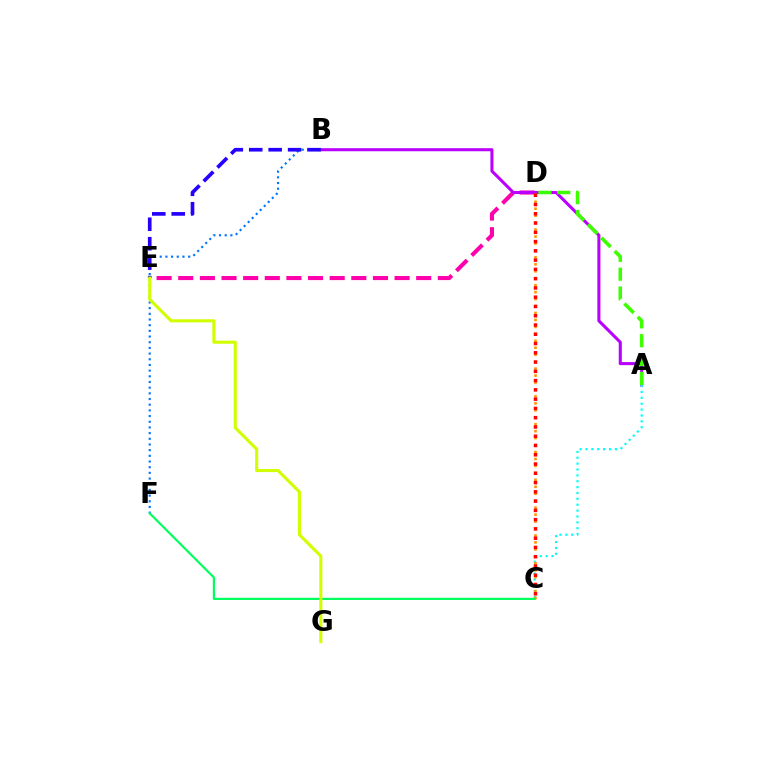{('B', 'F'): [{'color': '#0074ff', 'line_style': 'dotted', 'thickness': 1.54}], ('D', 'E'): [{'color': '#ff00ac', 'line_style': 'dashed', 'thickness': 2.94}], ('A', 'B'): [{'color': '#b900ff', 'line_style': 'solid', 'thickness': 2.2}], ('A', 'C'): [{'color': '#00fff6', 'line_style': 'dotted', 'thickness': 1.6}], ('C', 'D'): [{'color': '#ff9400', 'line_style': 'dotted', 'thickness': 1.89}, {'color': '#ff0000', 'line_style': 'dotted', 'thickness': 2.52}], ('B', 'E'): [{'color': '#2500ff', 'line_style': 'dashed', 'thickness': 2.64}], ('A', 'D'): [{'color': '#3dff00', 'line_style': 'dashed', 'thickness': 2.56}], ('C', 'F'): [{'color': '#00ff5c', 'line_style': 'solid', 'thickness': 1.56}], ('E', 'G'): [{'color': '#d1ff00', 'line_style': 'solid', 'thickness': 2.22}]}